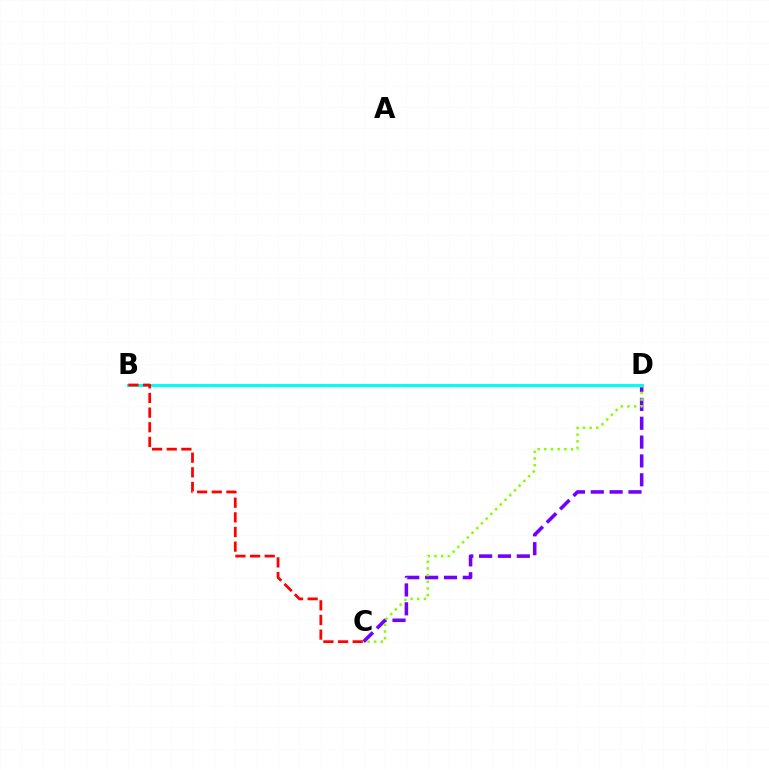{('C', 'D'): [{'color': '#7200ff', 'line_style': 'dashed', 'thickness': 2.56}, {'color': '#84ff00', 'line_style': 'dotted', 'thickness': 1.81}], ('B', 'D'): [{'color': '#00fff6', 'line_style': 'solid', 'thickness': 2.19}], ('B', 'C'): [{'color': '#ff0000', 'line_style': 'dashed', 'thickness': 1.99}]}